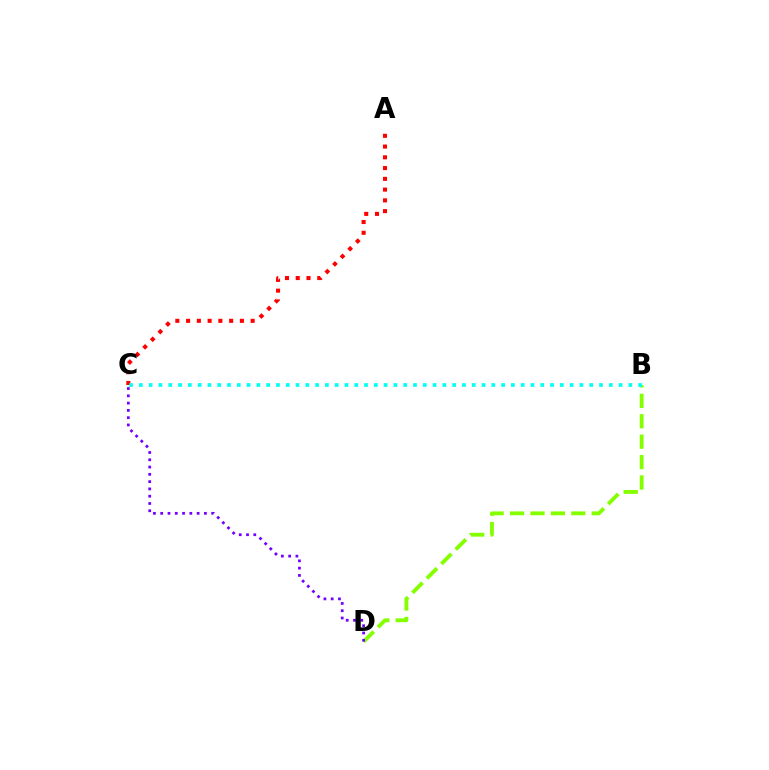{('B', 'D'): [{'color': '#84ff00', 'line_style': 'dashed', 'thickness': 2.77}], ('A', 'C'): [{'color': '#ff0000', 'line_style': 'dotted', 'thickness': 2.92}], ('B', 'C'): [{'color': '#00fff6', 'line_style': 'dotted', 'thickness': 2.66}], ('C', 'D'): [{'color': '#7200ff', 'line_style': 'dotted', 'thickness': 1.98}]}